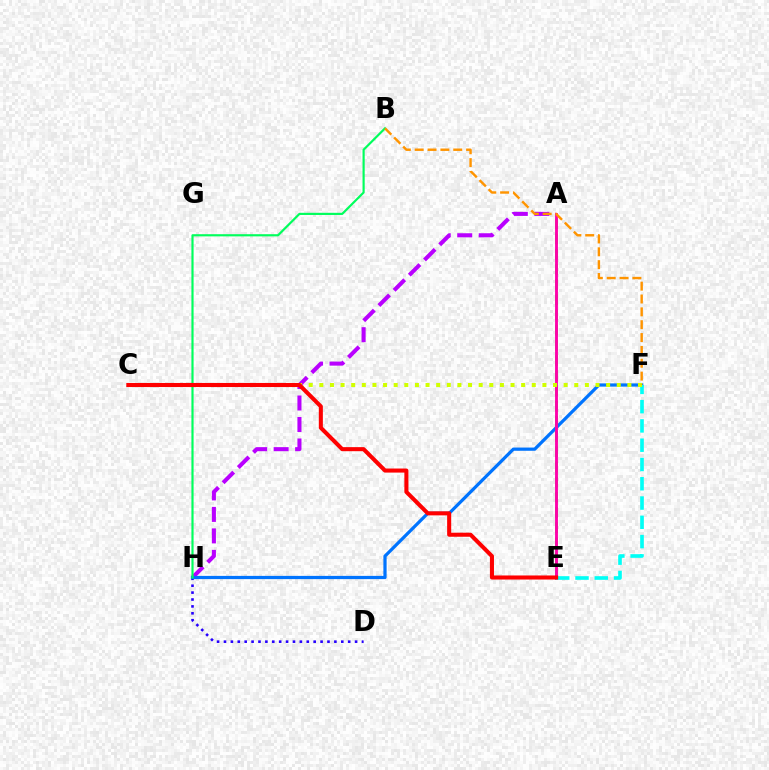{('A', 'H'): [{'color': '#b900ff', 'line_style': 'dashed', 'thickness': 2.92}], ('D', 'H'): [{'color': '#2500ff', 'line_style': 'dotted', 'thickness': 1.87}], ('F', 'H'): [{'color': '#0074ff', 'line_style': 'solid', 'thickness': 2.32}], ('A', 'E'): [{'color': '#3dff00', 'line_style': 'dashed', 'thickness': 2.06}, {'color': '#ff00ac', 'line_style': 'solid', 'thickness': 2.06}], ('E', 'F'): [{'color': '#00fff6', 'line_style': 'dashed', 'thickness': 2.62}], ('B', 'H'): [{'color': '#00ff5c', 'line_style': 'solid', 'thickness': 1.56}], ('C', 'F'): [{'color': '#d1ff00', 'line_style': 'dotted', 'thickness': 2.89}], ('C', 'E'): [{'color': '#ff0000', 'line_style': 'solid', 'thickness': 2.92}], ('B', 'F'): [{'color': '#ff9400', 'line_style': 'dashed', 'thickness': 1.75}]}